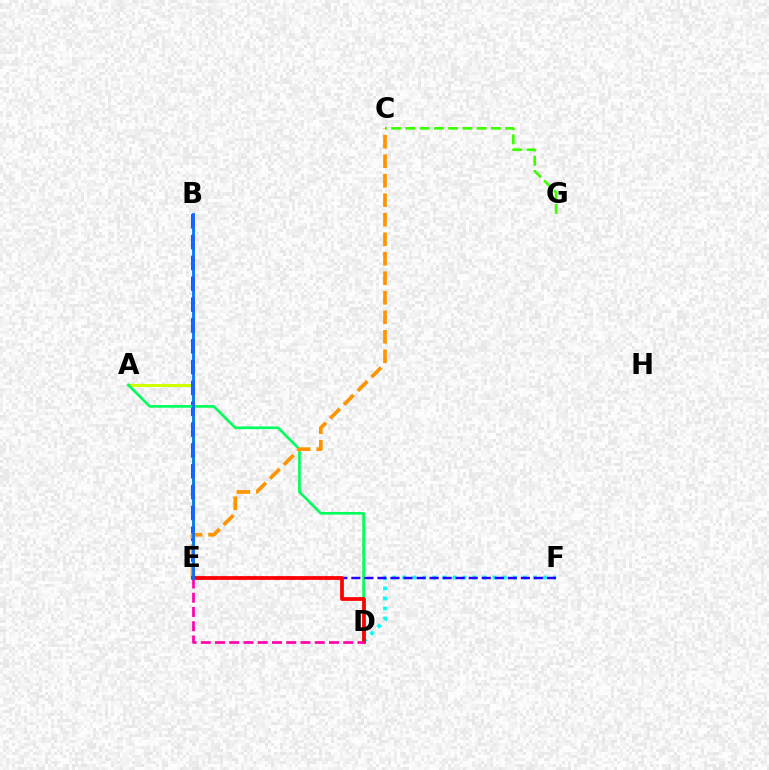{('A', 'E'): [{'color': '#d1ff00', 'line_style': 'solid', 'thickness': 2.22}], ('B', 'E'): [{'color': '#b900ff', 'line_style': 'dashed', 'thickness': 2.83}, {'color': '#0074ff', 'line_style': 'solid', 'thickness': 1.98}], ('A', 'D'): [{'color': '#00ff5c', 'line_style': 'solid', 'thickness': 1.91}], ('D', 'F'): [{'color': '#00fff6', 'line_style': 'dotted', 'thickness': 2.73}], ('E', 'F'): [{'color': '#2500ff', 'line_style': 'dashed', 'thickness': 1.77}], ('C', 'E'): [{'color': '#ff9400', 'line_style': 'dashed', 'thickness': 2.65}], ('D', 'E'): [{'color': '#ff0000', 'line_style': 'solid', 'thickness': 2.7}, {'color': '#ff00ac', 'line_style': 'dashed', 'thickness': 1.94}], ('C', 'G'): [{'color': '#3dff00', 'line_style': 'dashed', 'thickness': 1.94}]}